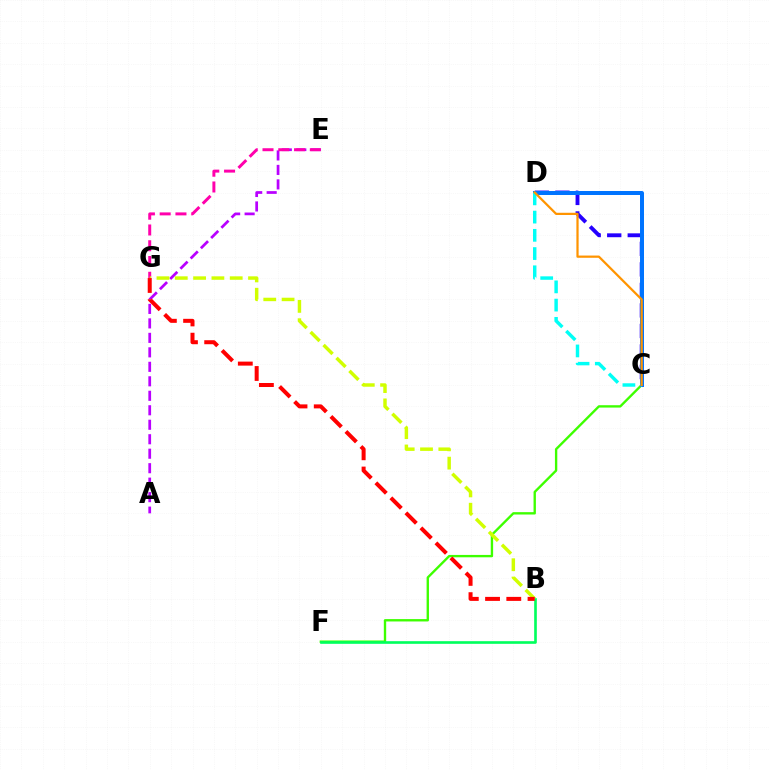{('A', 'E'): [{'color': '#b900ff', 'line_style': 'dashed', 'thickness': 1.97}], ('E', 'G'): [{'color': '#ff00ac', 'line_style': 'dashed', 'thickness': 2.14}], ('C', 'F'): [{'color': '#3dff00', 'line_style': 'solid', 'thickness': 1.7}], ('C', 'D'): [{'color': '#2500ff', 'line_style': 'dashed', 'thickness': 2.79}, {'color': '#0074ff', 'line_style': 'solid', 'thickness': 2.87}, {'color': '#00fff6', 'line_style': 'dashed', 'thickness': 2.48}, {'color': '#ff9400', 'line_style': 'solid', 'thickness': 1.61}], ('B', 'F'): [{'color': '#00ff5c', 'line_style': 'solid', 'thickness': 1.9}], ('B', 'G'): [{'color': '#d1ff00', 'line_style': 'dashed', 'thickness': 2.49}, {'color': '#ff0000', 'line_style': 'dashed', 'thickness': 2.89}]}